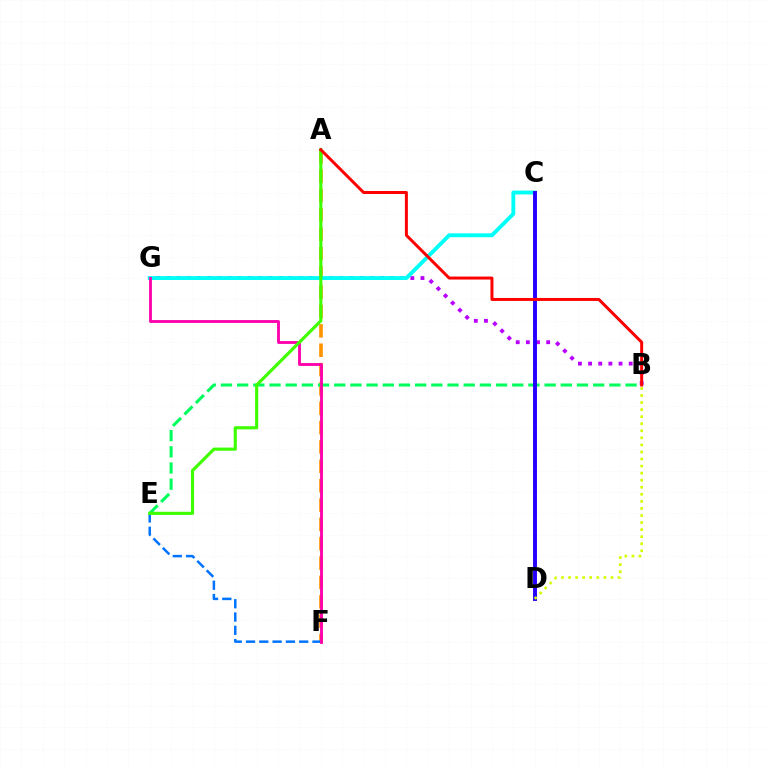{('A', 'F'): [{'color': '#ff9400', 'line_style': 'dashed', 'thickness': 2.63}], ('B', 'E'): [{'color': '#00ff5c', 'line_style': 'dashed', 'thickness': 2.2}], ('B', 'G'): [{'color': '#b900ff', 'line_style': 'dotted', 'thickness': 2.76}], ('C', 'G'): [{'color': '#00fff6', 'line_style': 'solid', 'thickness': 2.78}], ('C', 'D'): [{'color': '#2500ff', 'line_style': 'solid', 'thickness': 2.82}], ('E', 'F'): [{'color': '#0074ff', 'line_style': 'dashed', 'thickness': 1.81}], ('F', 'G'): [{'color': '#ff00ac', 'line_style': 'solid', 'thickness': 2.04}], ('A', 'E'): [{'color': '#3dff00', 'line_style': 'solid', 'thickness': 2.25}], ('A', 'B'): [{'color': '#ff0000', 'line_style': 'solid', 'thickness': 2.15}], ('B', 'D'): [{'color': '#d1ff00', 'line_style': 'dotted', 'thickness': 1.92}]}